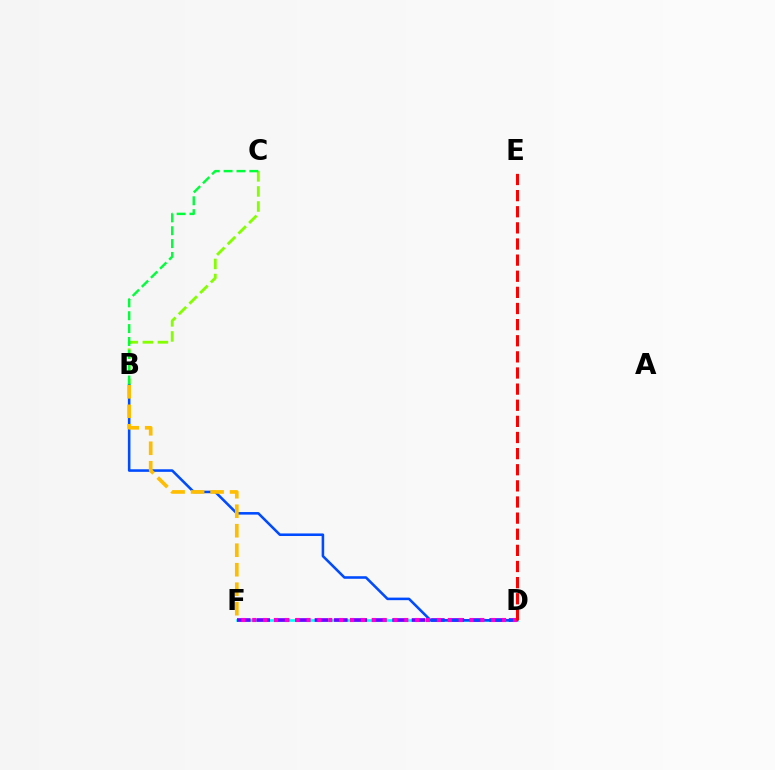{('D', 'F'): [{'color': '#00fff6', 'line_style': 'solid', 'thickness': 1.93}, {'color': '#7200ff', 'line_style': 'dashed', 'thickness': 2.64}, {'color': '#ff00cf', 'line_style': 'dotted', 'thickness': 2.95}], ('B', 'C'): [{'color': '#84ff00', 'line_style': 'dashed', 'thickness': 2.05}, {'color': '#00ff39', 'line_style': 'dashed', 'thickness': 1.75}], ('B', 'D'): [{'color': '#004bff', 'line_style': 'solid', 'thickness': 1.85}], ('D', 'E'): [{'color': '#ff0000', 'line_style': 'dashed', 'thickness': 2.19}], ('B', 'F'): [{'color': '#ffbd00', 'line_style': 'dashed', 'thickness': 2.65}]}